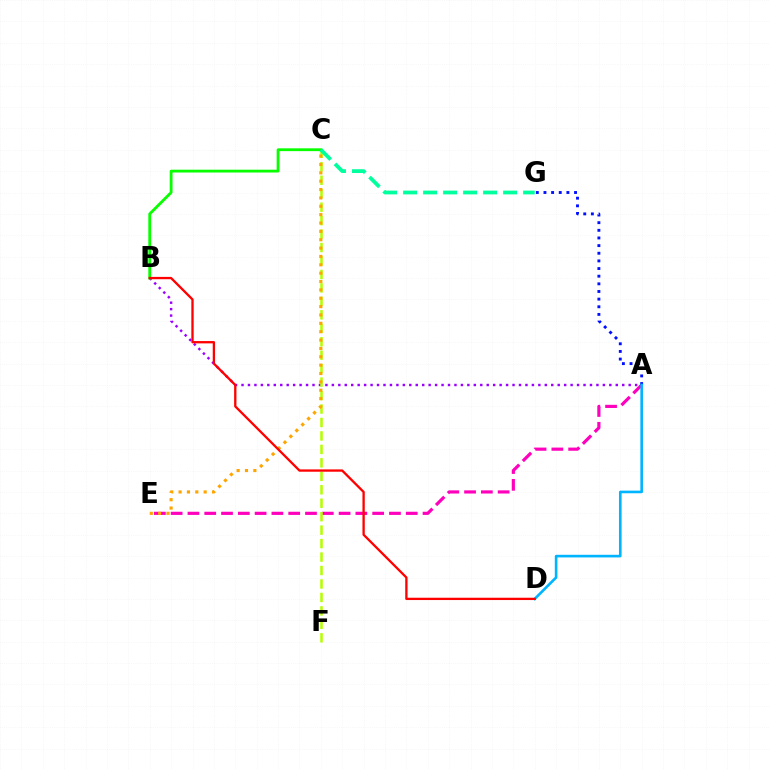{('A', 'E'): [{'color': '#ff00bd', 'line_style': 'dashed', 'thickness': 2.28}], ('A', 'B'): [{'color': '#9b00ff', 'line_style': 'dotted', 'thickness': 1.75}], ('A', 'G'): [{'color': '#0010ff', 'line_style': 'dotted', 'thickness': 2.08}], ('C', 'F'): [{'color': '#b3ff00', 'line_style': 'dashed', 'thickness': 1.83}], ('B', 'C'): [{'color': '#08ff00', 'line_style': 'solid', 'thickness': 2.02}], ('C', 'G'): [{'color': '#00ff9d', 'line_style': 'dashed', 'thickness': 2.72}], ('A', 'D'): [{'color': '#00b5ff', 'line_style': 'solid', 'thickness': 1.89}], ('C', 'E'): [{'color': '#ffa500', 'line_style': 'dotted', 'thickness': 2.27}], ('B', 'D'): [{'color': '#ff0000', 'line_style': 'solid', 'thickness': 1.67}]}